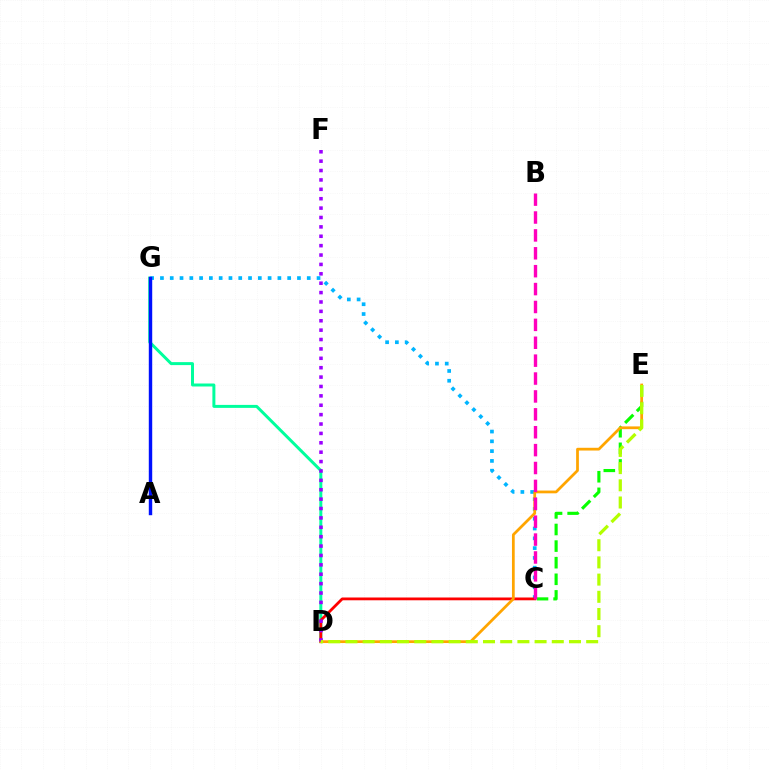{('C', 'E'): [{'color': '#08ff00', 'line_style': 'dashed', 'thickness': 2.26}], ('D', 'G'): [{'color': '#00ff9d', 'line_style': 'solid', 'thickness': 2.15}], ('C', 'G'): [{'color': '#00b5ff', 'line_style': 'dotted', 'thickness': 2.66}], ('C', 'D'): [{'color': '#ff0000', 'line_style': 'solid', 'thickness': 2.01}], ('D', 'E'): [{'color': '#ffa500', 'line_style': 'solid', 'thickness': 1.98}, {'color': '#b3ff00', 'line_style': 'dashed', 'thickness': 2.34}], ('D', 'F'): [{'color': '#9b00ff', 'line_style': 'dotted', 'thickness': 2.55}], ('A', 'G'): [{'color': '#0010ff', 'line_style': 'solid', 'thickness': 2.46}], ('B', 'C'): [{'color': '#ff00bd', 'line_style': 'dashed', 'thickness': 2.43}]}